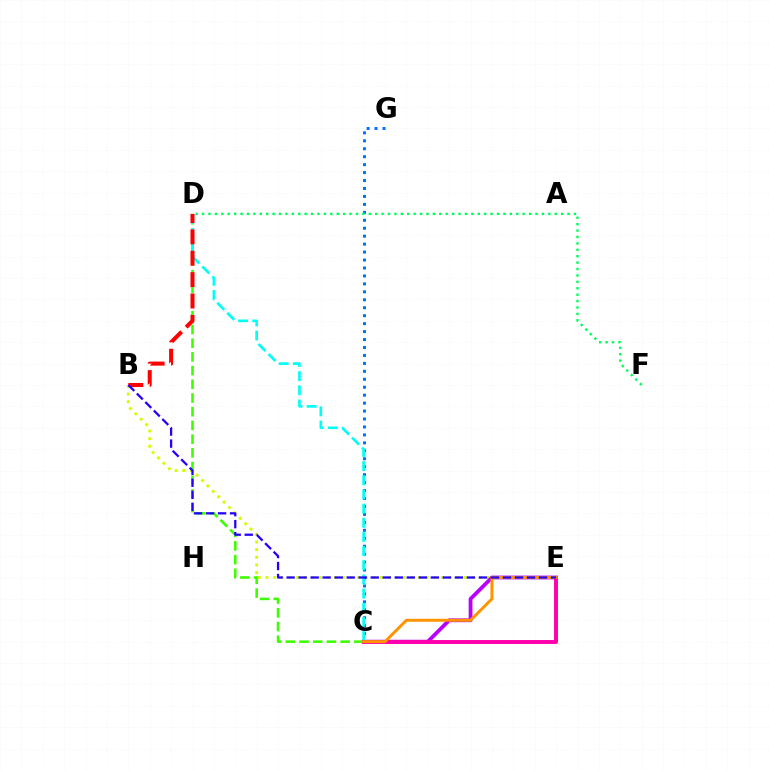{('B', 'E'): [{'color': '#d1ff00', 'line_style': 'dotted', 'thickness': 2.07}, {'color': '#2500ff', 'line_style': 'dashed', 'thickness': 1.63}], ('C', 'G'): [{'color': '#0074ff', 'line_style': 'dotted', 'thickness': 2.16}], ('C', 'E'): [{'color': '#b900ff', 'line_style': 'solid', 'thickness': 2.73}, {'color': '#ff00ac', 'line_style': 'solid', 'thickness': 2.83}, {'color': '#ff9400', 'line_style': 'solid', 'thickness': 2.14}], ('C', 'D'): [{'color': '#3dff00', 'line_style': 'dashed', 'thickness': 1.86}, {'color': '#00fff6', 'line_style': 'dashed', 'thickness': 1.92}], ('B', 'D'): [{'color': '#ff0000', 'line_style': 'dashed', 'thickness': 2.9}], ('D', 'F'): [{'color': '#00ff5c', 'line_style': 'dotted', 'thickness': 1.74}]}